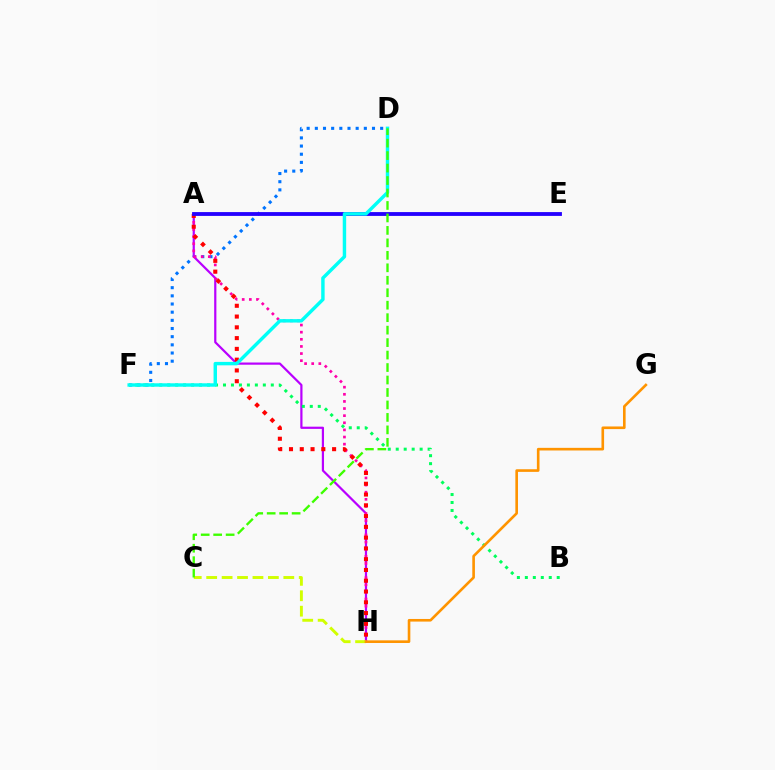{('D', 'F'): [{'color': '#0074ff', 'line_style': 'dotted', 'thickness': 2.22}, {'color': '#00fff6', 'line_style': 'solid', 'thickness': 2.47}], ('A', 'H'): [{'color': '#b900ff', 'line_style': 'solid', 'thickness': 1.59}, {'color': '#ff00ac', 'line_style': 'dotted', 'thickness': 1.94}, {'color': '#ff0000', 'line_style': 'dotted', 'thickness': 2.93}], ('A', 'E'): [{'color': '#2500ff', 'line_style': 'solid', 'thickness': 2.76}], ('B', 'F'): [{'color': '#00ff5c', 'line_style': 'dotted', 'thickness': 2.16}], ('C', 'H'): [{'color': '#d1ff00', 'line_style': 'dashed', 'thickness': 2.1}], ('C', 'D'): [{'color': '#3dff00', 'line_style': 'dashed', 'thickness': 1.69}], ('G', 'H'): [{'color': '#ff9400', 'line_style': 'solid', 'thickness': 1.89}]}